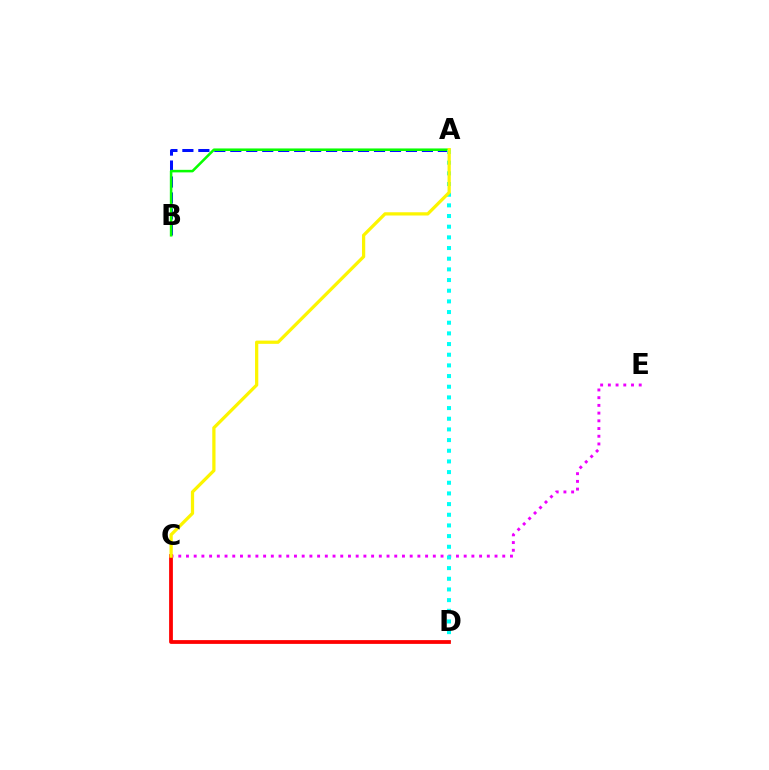{('C', 'E'): [{'color': '#ee00ff', 'line_style': 'dotted', 'thickness': 2.1}], ('A', 'B'): [{'color': '#0010ff', 'line_style': 'dashed', 'thickness': 2.17}, {'color': '#08ff00', 'line_style': 'solid', 'thickness': 1.83}], ('A', 'D'): [{'color': '#00fff6', 'line_style': 'dotted', 'thickness': 2.9}], ('C', 'D'): [{'color': '#ff0000', 'line_style': 'solid', 'thickness': 2.71}], ('A', 'C'): [{'color': '#fcf500', 'line_style': 'solid', 'thickness': 2.34}]}